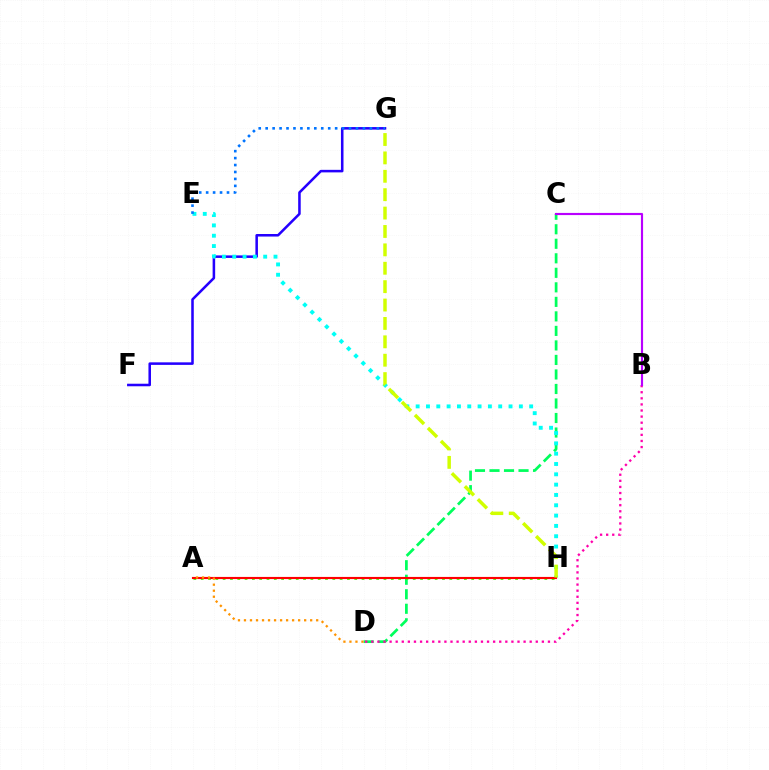{('C', 'D'): [{'color': '#00ff5c', 'line_style': 'dashed', 'thickness': 1.97}], ('F', 'G'): [{'color': '#2500ff', 'line_style': 'solid', 'thickness': 1.83}], ('E', 'H'): [{'color': '#00fff6', 'line_style': 'dotted', 'thickness': 2.8}], ('E', 'G'): [{'color': '#0074ff', 'line_style': 'dotted', 'thickness': 1.89}], ('A', 'H'): [{'color': '#3dff00', 'line_style': 'dotted', 'thickness': 1.99}, {'color': '#ff0000', 'line_style': 'solid', 'thickness': 1.54}], ('A', 'D'): [{'color': '#ff9400', 'line_style': 'dotted', 'thickness': 1.63}], ('B', 'D'): [{'color': '#ff00ac', 'line_style': 'dotted', 'thickness': 1.65}], ('G', 'H'): [{'color': '#d1ff00', 'line_style': 'dashed', 'thickness': 2.5}], ('B', 'C'): [{'color': '#b900ff', 'line_style': 'solid', 'thickness': 1.55}]}